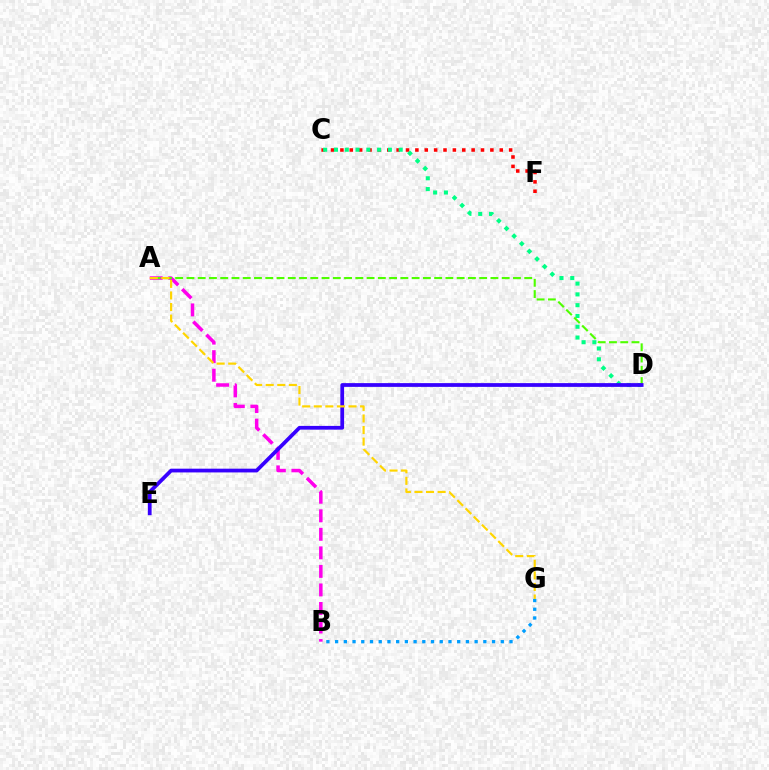{('C', 'F'): [{'color': '#ff0000', 'line_style': 'dotted', 'thickness': 2.55}], ('C', 'D'): [{'color': '#00ff86', 'line_style': 'dotted', 'thickness': 2.93}], ('A', 'B'): [{'color': '#ff00ed', 'line_style': 'dashed', 'thickness': 2.52}], ('A', 'D'): [{'color': '#4fff00', 'line_style': 'dashed', 'thickness': 1.53}], ('D', 'E'): [{'color': '#3700ff', 'line_style': 'solid', 'thickness': 2.7}], ('B', 'G'): [{'color': '#009eff', 'line_style': 'dotted', 'thickness': 2.37}], ('A', 'G'): [{'color': '#ffd500', 'line_style': 'dashed', 'thickness': 1.57}]}